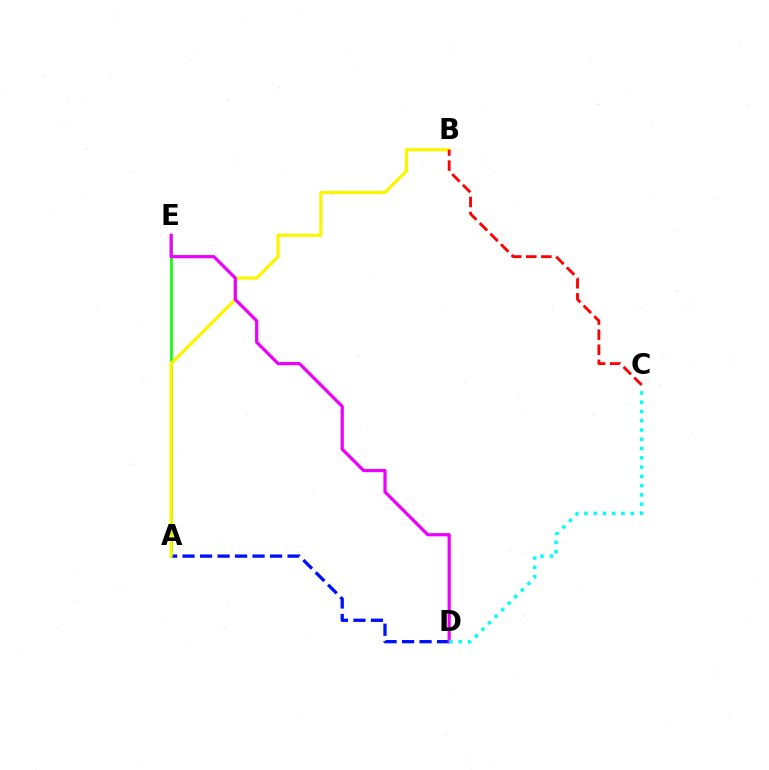{('A', 'E'): [{'color': '#08ff00', 'line_style': 'solid', 'thickness': 1.9}], ('A', 'D'): [{'color': '#0010ff', 'line_style': 'dashed', 'thickness': 2.38}], ('A', 'B'): [{'color': '#fcf500', 'line_style': 'solid', 'thickness': 2.3}], ('D', 'E'): [{'color': '#ee00ff', 'line_style': 'solid', 'thickness': 2.31}], ('B', 'C'): [{'color': '#ff0000', 'line_style': 'dashed', 'thickness': 2.05}], ('C', 'D'): [{'color': '#00fff6', 'line_style': 'dotted', 'thickness': 2.52}]}